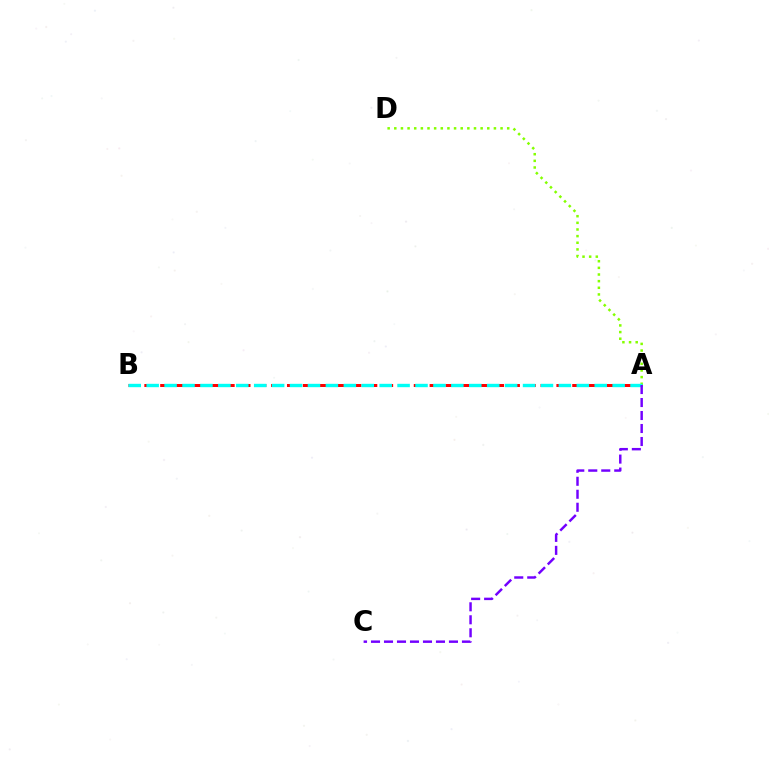{('A', 'B'): [{'color': '#ff0000', 'line_style': 'dashed', 'thickness': 2.15}, {'color': '#00fff6', 'line_style': 'dashed', 'thickness': 2.43}], ('A', 'D'): [{'color': '#84ff00', 'line_style': 'dotted', 'thickness': 1.8}], ('A', 'C'): [{'color': '#7200ff', 'line_style': 'dashed', 'thickness': 1.76}]}